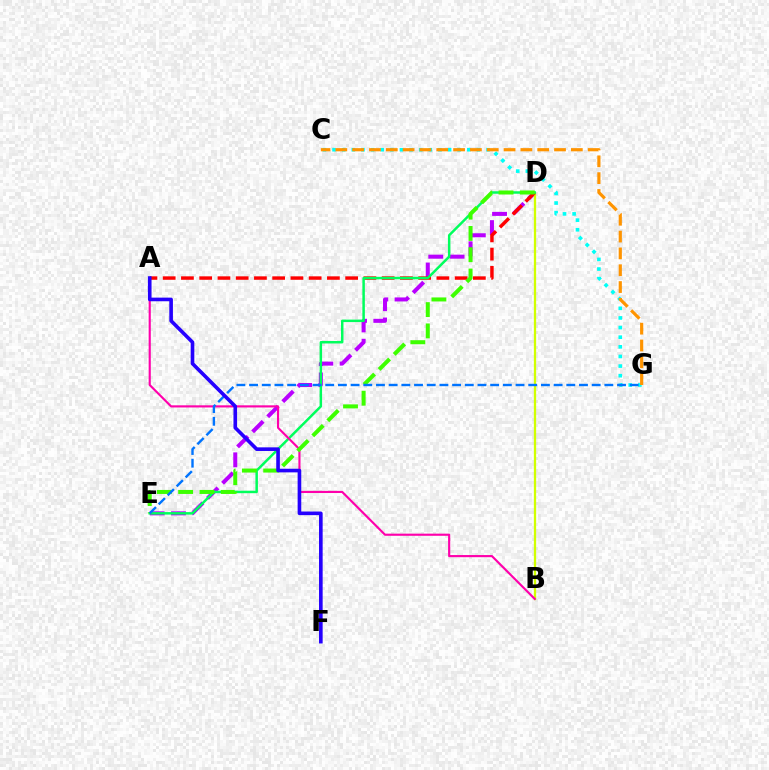{('C', 'G'): [{'color': '#00fff6', 'line_style': 'dotted', 'thickness': 2.62}, {'color': '#ff9400', 'line_style': 'dashed', 'thickness': 2.29}], ('D', 'E'): [{'color': '#b900ff', 'line_style': 'dashed', 'thickness': 2.9}, {'color': '#00ff5c', 'line_style': 'solid', 'thickness': 1.79}, {'color': '#3dff00', 'line_style': 'dashed', 'thickness': 2.89}], ('B', 'D'): [{'color': '#d1ff00', 'line_style': 'solid', 'thickness': 1.64}], ('A', 'D'): [{'color': '#ff0000', 'line_style': 'dashed', 'thickness': 2.48}], ('A', 'B'): [{'color': '#ff00ac', 'line_style': 'solid', 'thickness': 1.54}], ('E', 'G'): [{'color': '#0074ff', 'line_style': 'dashed', 'thickness': 1.72}], ('A', 'F'): [{'color': '#2500ff', 'line_style': 'solid', 'thickness': 2.61}]}